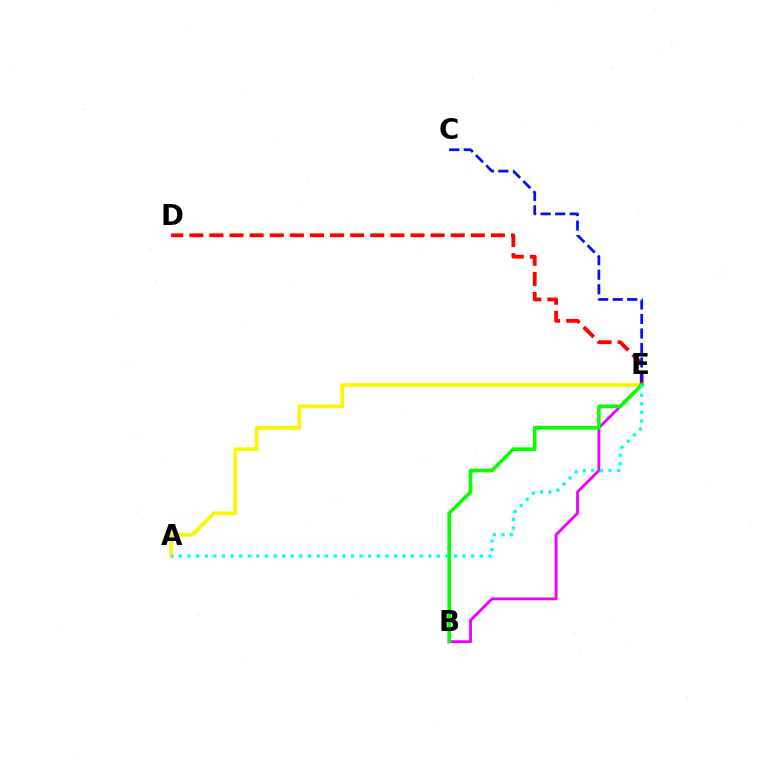{('A', 'E'): [{'color': '#fcf500', 'line_style': 'solid', 'thickness': 2.65}, {'color': '#00fff6', 'line_style': 'dotted', 'thickness': 2.34}], ('B', 'E'): [{'color': '#ee00ff', 'line_style': 'solid', 'thickness': 2.04}, {'color': '#08ff00', 'line_style': 'solid', 'thickness': 2.61}], ('D', 'E'): [{'color': '#ff0000', 'line_style': 'dashed', 'thickness': 2.73}], ('C', 'E'): [{'color': '#0010ff', 'line_style': 'dashed', 'thickness': 1.97}]}